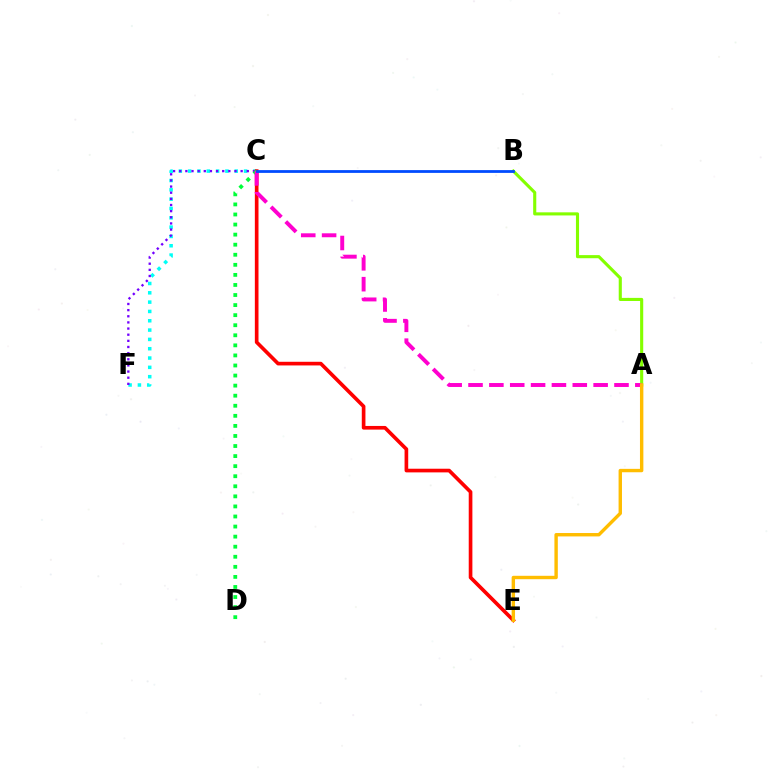{('C', 'F'): [{'color': '#00fff6', 'line_style': 'dotted', 'thickness': 2.53}, {'color': '#7200ff', 'line_style': 'dotted', 'thickness': 1.67}], ('A', 'B'): [{'color': '#84ff00', 'line_style': 'solid', 'thickness': 2.24}], ('C', 'E'): [{'color': '#ff0000', 'line_style': 'solid', 'thickness': 2.63}], ('C', 'D'): [{'color': '#00ff39', 'line_style': 'dotted', 'thickness': 2.74}], ('A', 'C'): [{'color': '#ff00cf', 'line_style': 'dashed', 'thickness': 2.83}], ('B', 'C'): [{'color': '#004bff', 'line_style': 'solid', 'thickness': 2.0}], ('A', 'E'): [{'color': '#ffbd00', 'line_style': 'solid', 'thickness': 2.45}]}